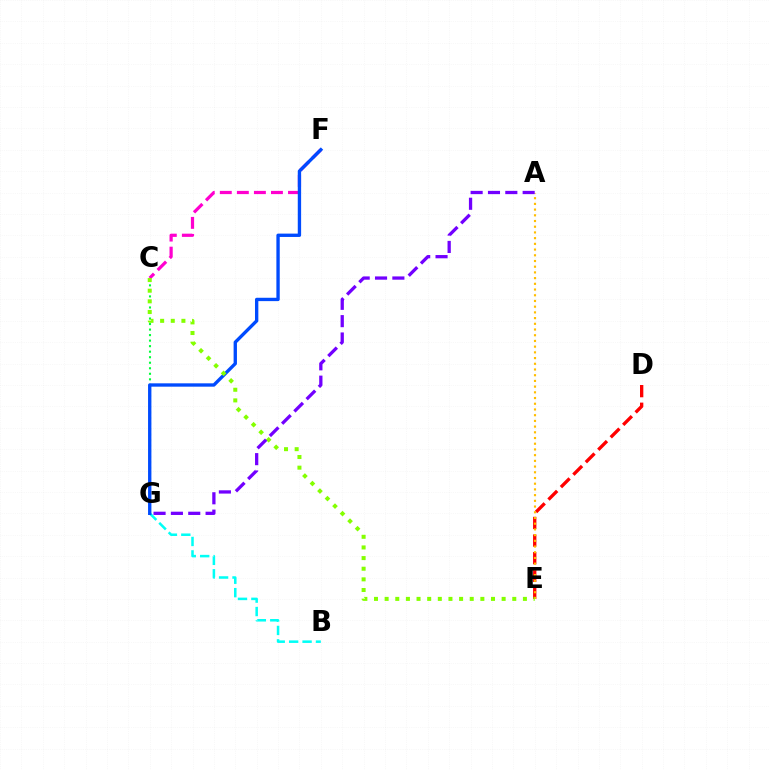{('D', 'E'): [{'color': '#ff0000', 'line_style': 'dashed', 'thickness': 2.39}], ('B', 'G'): [{'color': '#00fff6', 'line_style': 'dashed', 'thickness': 1.82}], ('C', 'G'): [{'color': '#00ff39', 'line_style': 'dotted', 'thickness': 1.5}], ('C', 'F'): [{'color': '#ff00cf', 'line_style': 'dashed', 'thickness': 2.32}], ('F', 'G'): [{'color': '#004bff', 'line_style': 'solid', 'thickness': 2.41}], ('A', 'E'): [{'color': '#ffbd00', 'line_style': 'dotted', 'thickness': 1.55}], ('C', 'E'): [{'color': '#84ff00', 'line_style': 'dotted', 'thickness': 2.89}], ('A', 'G'): [{'color': '#7200ff', 'line_style': 'dashed', 'thickness': 2.36}]}